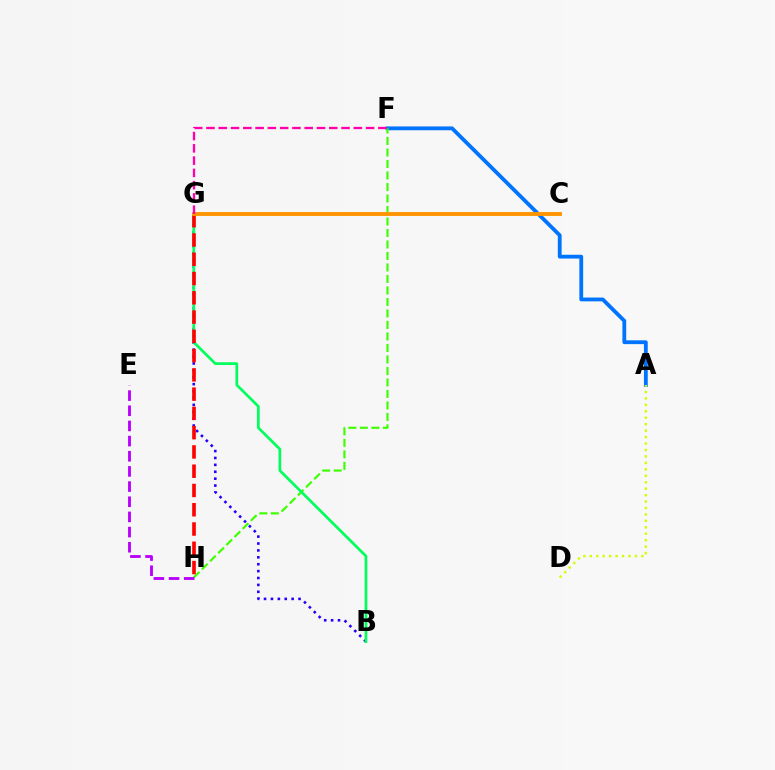{('B', 'G'): [{'color': '#2500ff', 'line_style': 'dotted', 'thickness': 1.87}, {'color': '#00ff5c', 'line_style': 'solid', 'thickness': 1.95}], ('A', 'F'): [{'color': '#0074ff', 'line_style': 'solid', 'thickness': 2.74}], ('F', 'H'): [{'color': '#3dff00', 'line_style': 'dashed', 'thickness': 1.56}], ('C', 'G'): [{'color': '#00fff6', 'line_style': 'solid', 'thickness': 1.67}, {'color': '#ff9400', 'line_style': 'solid', 'thickness': 2.78}], ('G', 'H'): [{'color': '#ff0000', 'line_style': 'dashed', 'thickness': 2.62}], ('A', 'D'): [{'color': '#d1ff00', 'line_style': 'dotted', 'thickness': 1.75}], ('E', 'H'): [{'color': '#b900ff', 'line_style': 'dashed', 'thickness': 2.06}], ('F', 'G'): [{'color': '#ff00ac', 'line_style': 'dashed', 'thickness': 1.67}]}